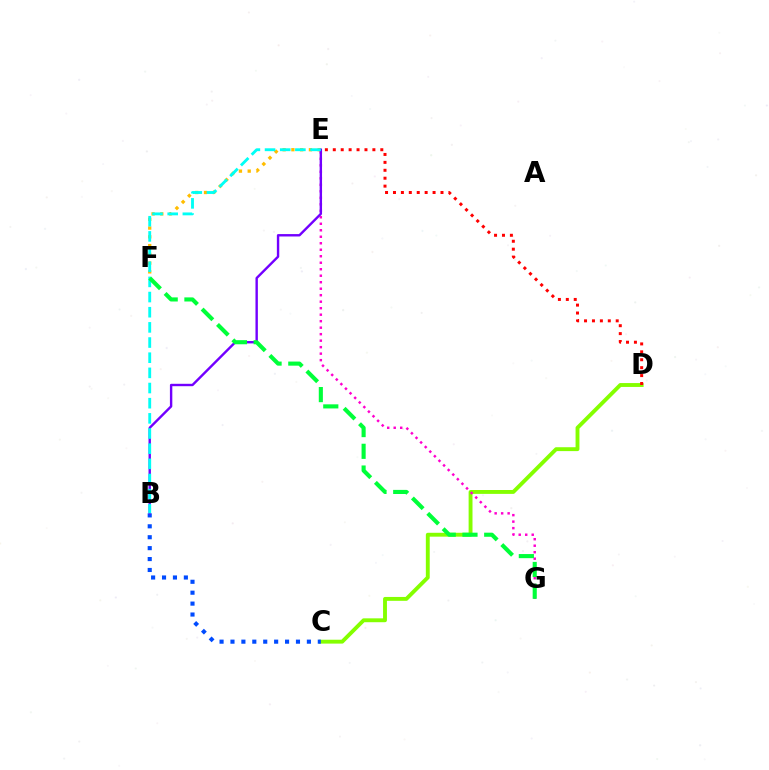{('C', 'D'): [{'color': '#84ff00', 'line_style': 'solid', 'thickness': 2.79}], ('D', 'E'): [{'color': '#ff0000', 'line_style': 'dotted', 'thickness': 2.15}], ('B', 'C'): [{'color': '#004bff', 'line_style': 'dotted', 'thickness': 2.97}], ('E', 'G'): [{'color': '#ff00cf', 'line_style': 'dotted', 'thickness': 1.76}], ('E', 'F'): [{'color': '#ffbd00', 'line_style': 'dotted', 'thickness': 2.38}], ('B', 'E'): [{'color': '#7200ff', 'line_style': 'solid', 'thickness': 1.73}, {'color': '#00fff6', 'line_style': 'dashed', 'thickness': 2.06}], ('F', 'G'): [{'color': '#00ff39', 'line_style': 'dashed', 'thickness': 2.95}]}